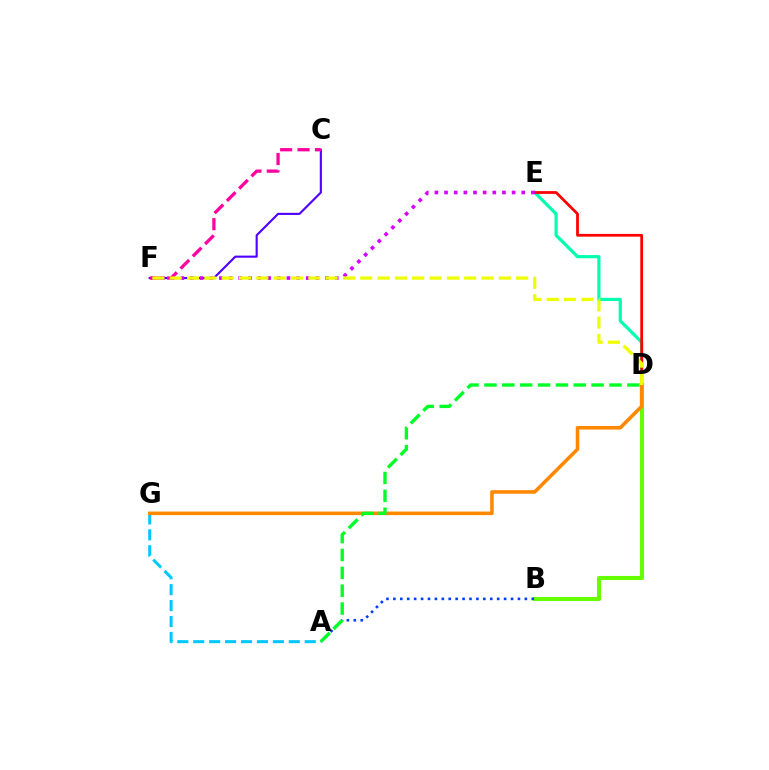{('C', 'F'): [{'color': '#4f00ff', 'line_style': 'solid', 'thickness': 1.53}, {'color': '#ff00a0', 'line_style': 'dashed', 'thickness': 2.36}], ('B', 'D'): [{'color': '#66ff00', 'line_style': 'solid', 'thickness': 2.96}], ('D', 'E'): [{'color': '#00ffaf', 'line_style': 'solid', 'thickness': 2.3}, {'color': '#ff0000', 'line_style': 'solid', 'thickness': 1.99}], ('A', 'B'): [{'color': '#003fff', 'line_style': 'dotted', 'thickness': 1.88}], ('A', 'G'): [{'color': '#00c7ff', 'line_style': 'dashed', 'thickness': 2.16}], ('E', 'F'): [{'color': '#d600ff', 'line_style': 'dotted', 'thickness': 2.62}], ('D', 'G'): [{'color': '#ff8800', 'line_style': 'solid', 'thickness': 2.56}], ('A', 'D'): [{'color': '#00ff27', 'line_style': 'dashed', 'thickness': 2.43}], ('D', 'F'): [{'color': '#eeff00', 'line_style': 'dashed', 'thickness': 2.35}]}